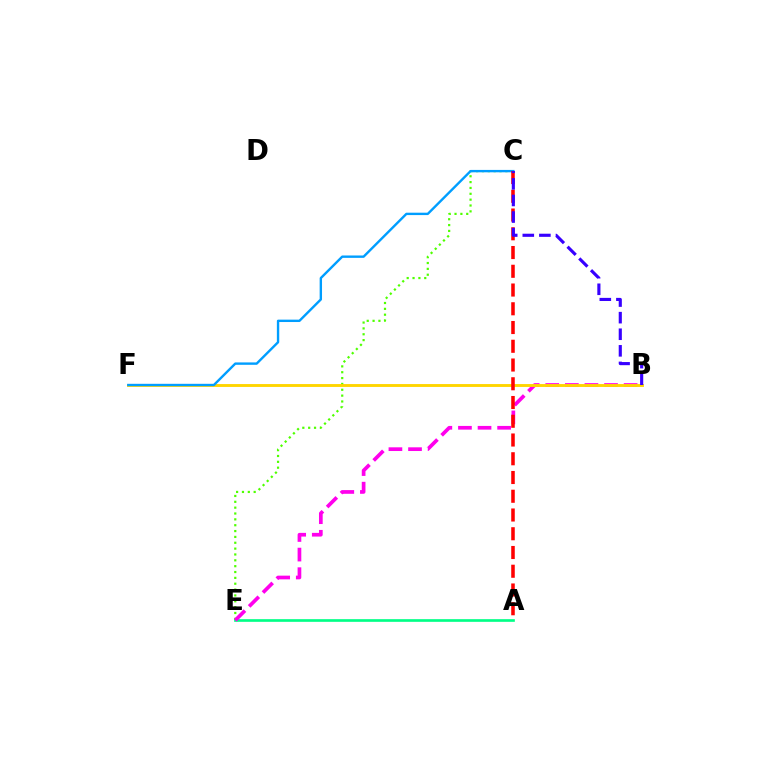{('C', 'E'): [{'color': '#4fff00', 'line_style': 'dotted', 'thickness': 1.59}], ('A', 'E'): [{'color': '#00ff86', 'line_style': 'solid', 'thickness': 1.92}], ('B', 'E'): [{'color': '#ff00ed', 'line_style': 'dashed', 'thickness': 2.66}], ('B', 'F'): [{'color': '#ffd500', 'line_style': 'solid', 'thickness': 2.08}], ('C', 'F'): [{'color': '#009eff', 'line_style': 'solid', 'thickness': 1.72}], ('A', 'C'): [{'color': '#ff0000', 'line_style': 'dashed', 'thickness': 2.55}], ('B', 'C'): [{'color': '#3700ff', 'line_style': 'dashed', 'thickness': 2.25}]}